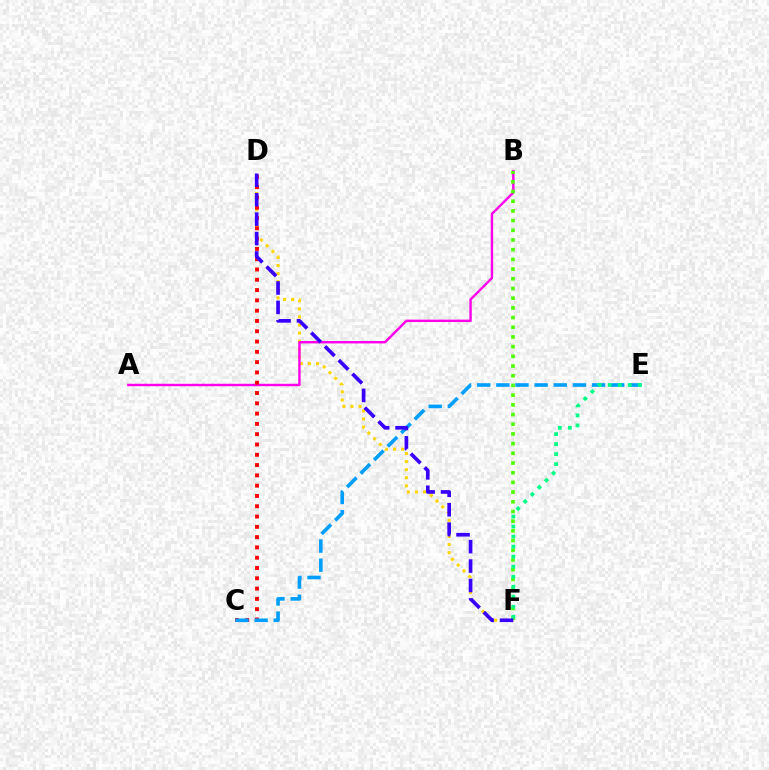{('D', 'F'): [{'color': '#ffd500', 'line_style': 'dotted', 'thickness': 2.2}, {'color': '#3700ff', 'line_style': 'dashed', 'thickness': 2.64}], ('A', 'B'): [{'color': '#ff00ed', 'line_style': 'solid', 'thickness': 1.74}], ('C', 'D'): [{'color': '#ff0000', 'line_style': 'dotted', 'thickness': 2.8}], ('B', 'F'): [{'color': '#4fff00', 'line_style': 'dotted', 'thickness': 2.63}], ('C', 'E'): [{'color': '#009eff', 'line_style': 'dashed', 'thickness': 2.6}], ('E', 'F'): [{'color': '#00ff86', 'line_style': 'dotted', 'thickness': 2.72}]}